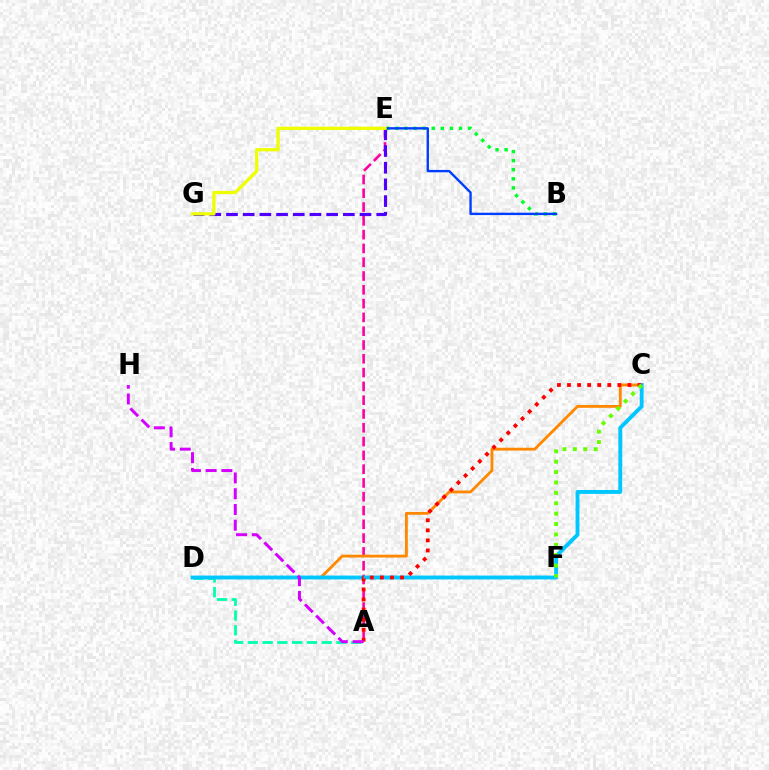{('A', 'E'): [{'color': '#ff00a0', 'line_style': 'dashed', 'thickness': 1.87}], ('A', 'D'): [{'color': '#00ffaf', 'line_style': 'dashed', 'thickness': 2.01}], ('C', 'D'): [{'color': '#ff8800', 'line_style': 'solid', 'thickness': 2.04}, {'color': '#00c7ff', 'line_style': 'solid', 'thickness': 2.79}], ('B', 'E'): [{'color': '#00ff27', 'line_style': 'dotted', 'thickness': 2.47}, {'color': '#003fff', 'line_style': 'solid', 'thickness': 1.72}], ('A', 'C'): [{'color': '#ff0000', 'line_style': 'dotted', 'thickness': 2.74}], ('E', 'G'): [{'color': '#4f00ff', 'line_style': 'dashed', 'thickness': 2.27}, {'color': '#eeff00', 'line_style': 'solid', 'thickness': 2.33}], ('A', 'H'): [{'color': '#d600ff', 'line_style': 'dashed', 'thickness': 2.14}], ('C', 'F'): [{'color': '#66ff00', 'line_style': 'dotted', 'thickness': 2.83}]}